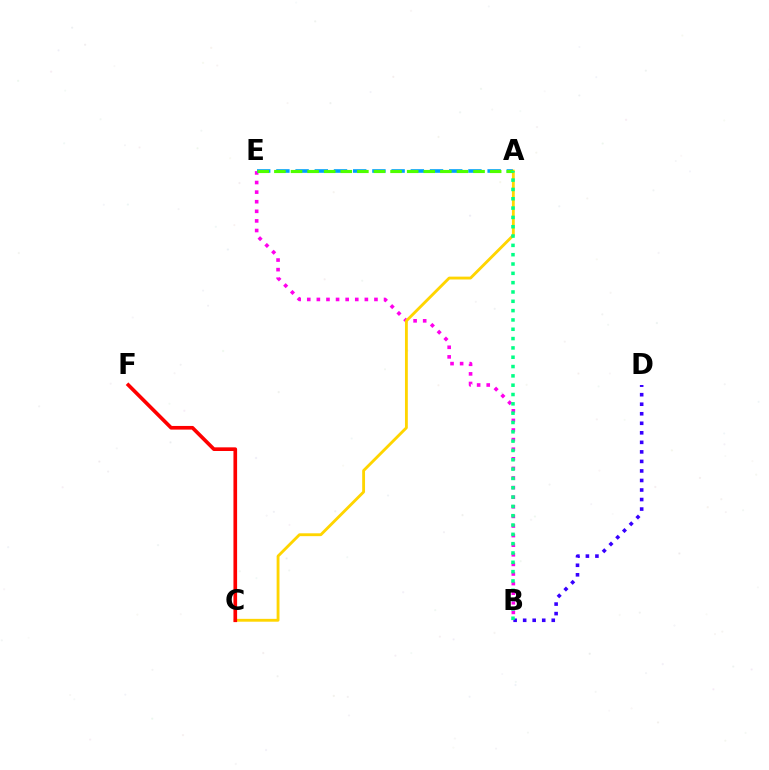{('B', 'E'): [{'color': '#ff00ed', 'line_style': 'dotted', 'thickness': 2.61}], ('B', 'D'): [{'color': '#3700ff', 'line_style': 'dotted', 'thickness': 2.59}], ('A', 'E'): [{'color': '#009eff', 'line_style': 'dashed', 'thickness': 2.61}, {'color': '#4fff00', 'line_style': 'dashed', 'thickness': 2.25}], ('A', 'C'): [{'color': '#ffd500', 'line_style': 'solid', 'thickness': 2.05}], ('A', 'B'): [{'color': '#00ff86', 'line_style': 'dotted', 'thickness': 2.53}], ('C', 'F'): [{'color': '#ff0000', 'line_style': 'solid', 'thickness': 2.63}]}